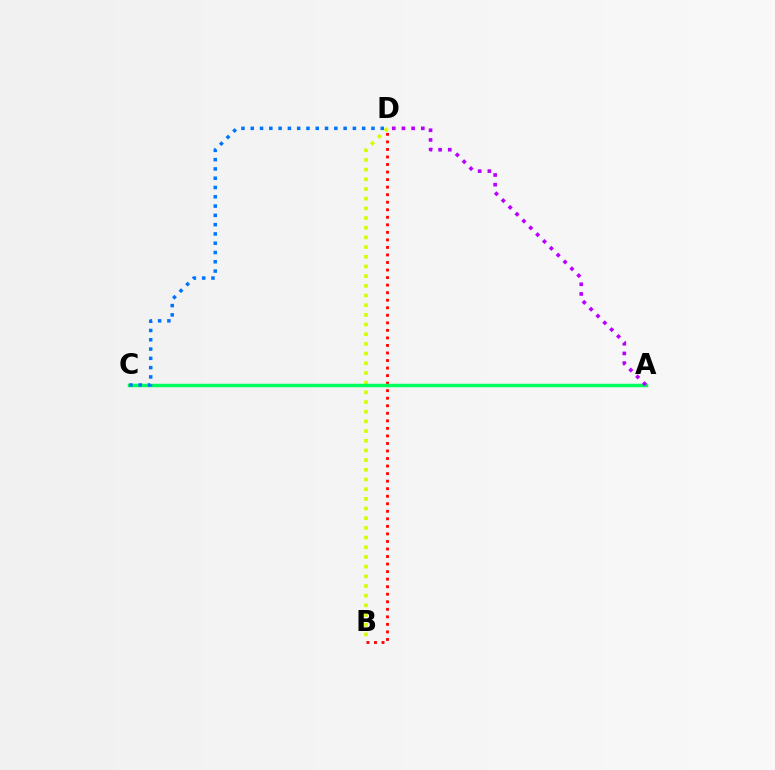{('B', 'D'): [{'color': '#ff0000', 'line_style': 'dotted', 'thickness': 2.05}, {'color': '#d1ff00', 'line_style': 'dotted', 'thickness': 2.63}], ('A', 'C'): [{'color': '#00ff5c', 'line_style': 'solid', 'thickness': 2.5}], ('C', 'D'): [{'color': '#0074ff', 'line_style': 'dotted', 'thickness': 2.52}], ('A', 'D'): [{'color': '#b900ff', 'line_style': 'dotted', 'thickness': 2.63}]}